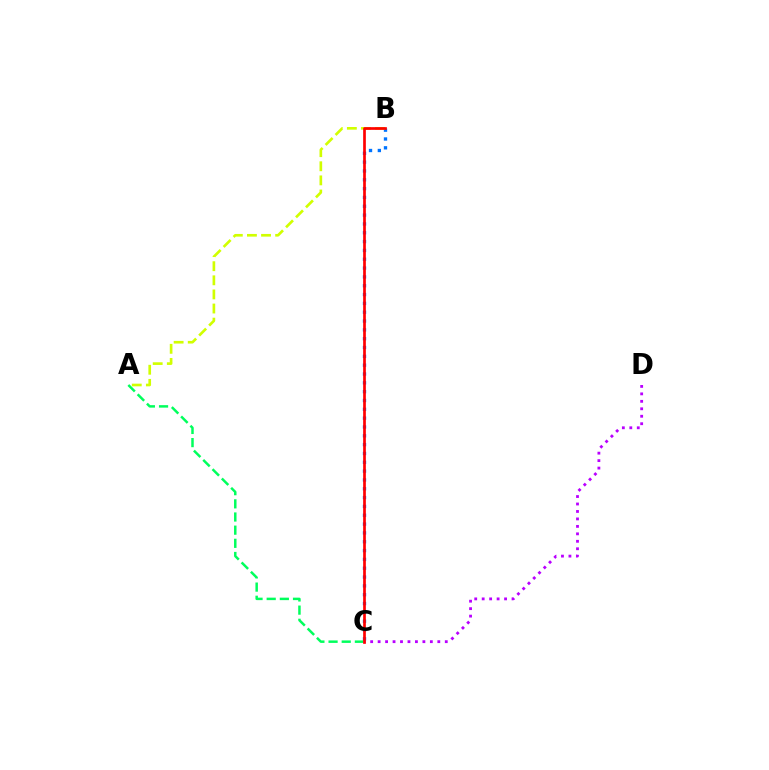{('B', 'C'): [{'color': '#0074ff', 'line_style': 'dotted', 'thickness': 2.4}, {'color': '#ff0000', 'line_style': 'solid', 'thickness': 1.94}], ('C', 'D'): [{'color': '#b900ff', 'line_style': 'dotted', 'thickness': 2.03}], ('A', 'C'): [{'color': '#00ff5c', 'line_style': 'dashed', 'thickness': 1.79}], ('A', 'B'): [{'color': '#d1ff00', 'line_style': 'dashed', 'thickness': 1.92}]}